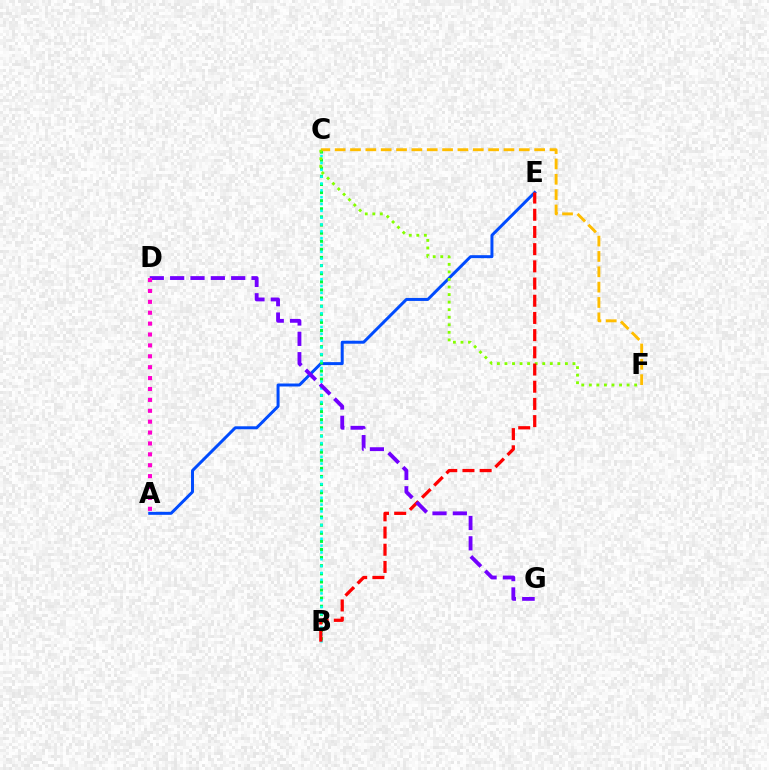{('A', 'E'): [{'color': '#004bff', 'line_style': 'solid', 'thickness': 2.14}], ('B', 'C'): [{'color': '#00ff39', 'line_style': 'dotted', 'thickness': 2.2}, {'color': '#00fff6', 'line_style': 'dotted', 'thickness': 1.86}], ('C', 'F'): [{'color': '#ffbd00', 'line_style': 'dashed', 'thickness': 2.08}, {'color': '#84ff00', 'line_style': 'dotted', 'thickness': 2.05}], ('B', 'E'): [{'color': '#ff0000', 'line_style': 'dashed', 'thickness': 2.34}], ('D', 'G'): [{'color': '#7200ff', 'line_style': 'dashed', 'thickness': 2.76}], ('A', 'D'): [{'color': '#ff00cf', 'line_style': 'dotted', 'thickness': 2.96}]}